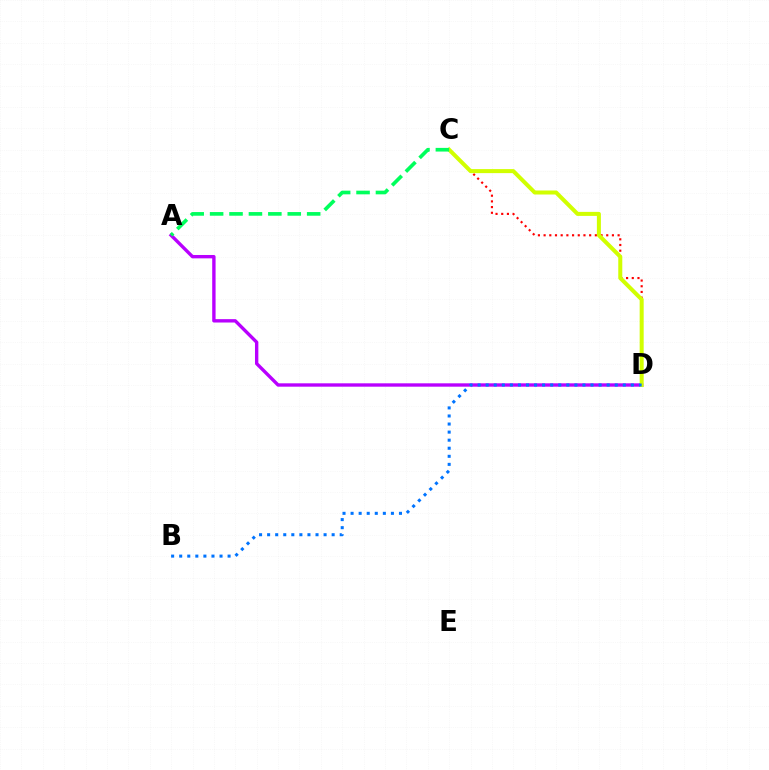{('C', 'D'): [{'color': '#ff0000', 'line_style': 'dotted', 'thickness': 1.55}, {'color': '#d1ff00', 'line_style': 'solid', 'thickness': 2.89}], ('A', 'D'): [{'color': '#b900ff', 'line_style': 'solid', 'thickness': 2.42}], ('A', 'C'): [{'color': '#00ff5c', 'line_style': 'dashed', 'thickness': 2.64}], ('B', 'D'): [{'color': '#0074ff', 'line_style': 'dotted', 'thickness': 2.19}]}